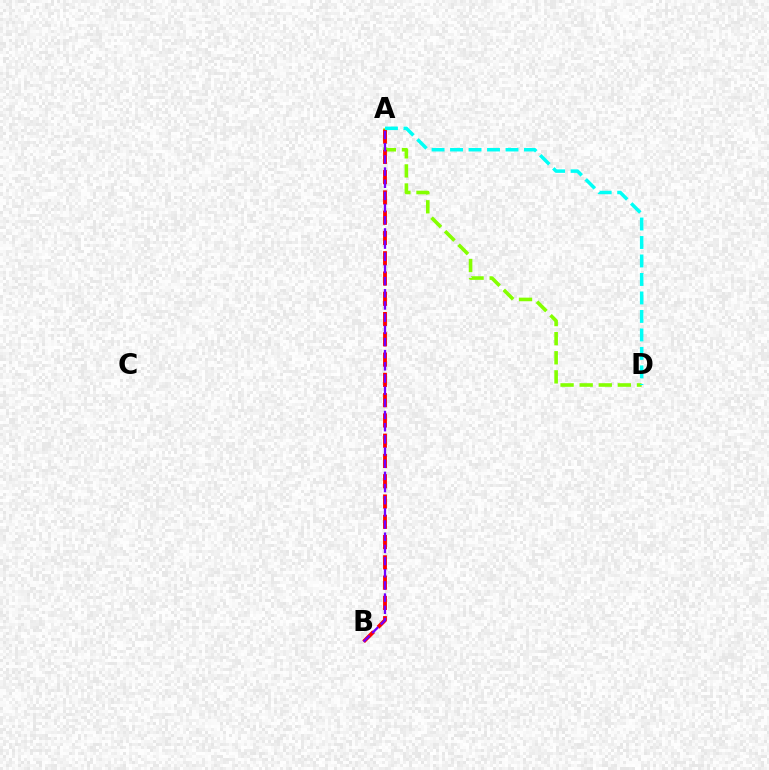{('A', 'D'): [{'color': '#84ff00', 'line_style': 'dashed', 'thickness': 2.59}, {'color': '#00fff6', 'line_style': 'dashed', 'thickness': 2.51}], ('A', 'B'): [{'color': '#ff0000', 'line_style': 'dashed', 'thickness': 2.75}, {'color': '#7200ff', 'line_style': 'dashed', 'thickness': 1.65}]}